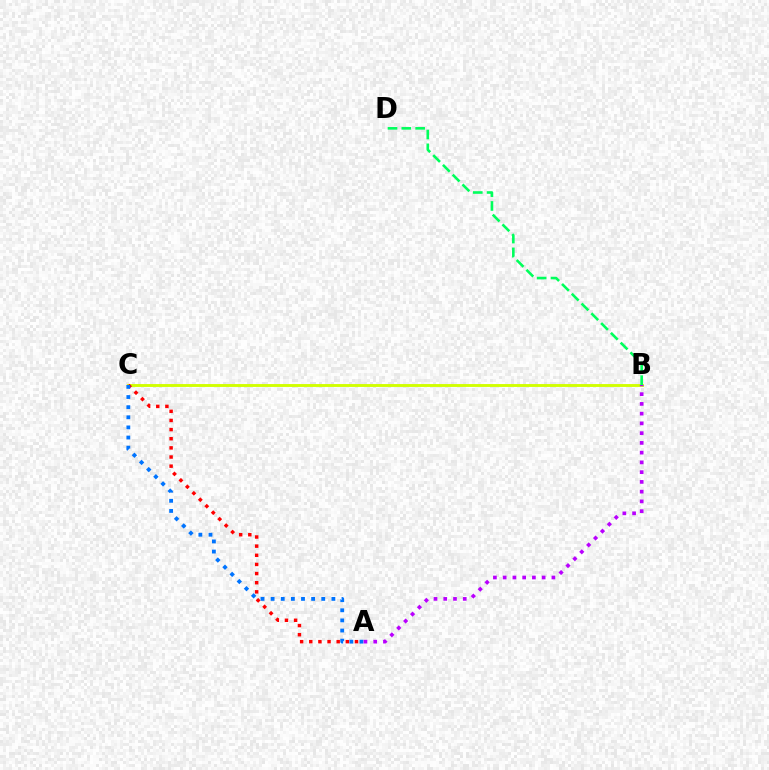{('B', 'C'): [{'color': '#d1ff00', 'line_style': 'solid', 'thickness': 2.08}], ('A', 'C'): [{'color': '#ff0000', 'line_style': 'dotted', 'thickness': 2.48}, {'color': '#0074ff', 'line_style': 'dotted', 'thickness': 2.75}], ('A', 'B'): [{'color': '#b900ff', 'line_style': 'dotted', 'thickness': 2.65}], ('B', 'D'): [{'color': '#00ff5c', 'line_style': 'dashed', 'thickness': 1.88}]}